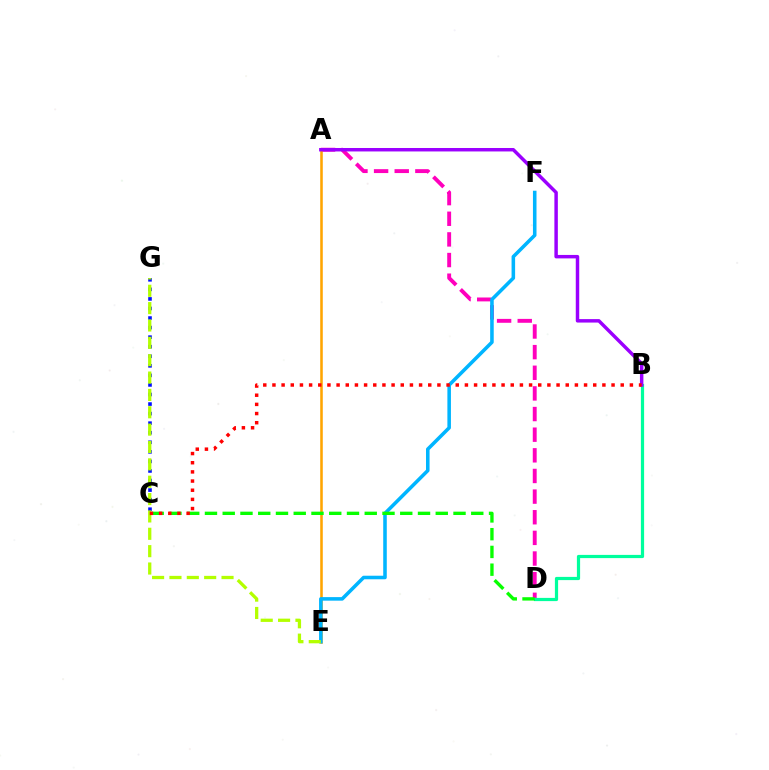{('A', 'D'): [{'color': '#ff00bd', 'line_style': 'dashed', 'thickness': 2.8}], ('B', 'D'): [{'color': '#00ff9d', 'line_style': 'solid', 'thickness': 2.31}], ('A', 'E'): [{'color': '#ffa500', 'line_style': 'solid', 'thickness': 1.84}], ('E', 'F'): [{'color': '#00b5ff', 'line_style': 'solid', 'thickness': 2.56}], ('C', 'G'): [{'color': '#0010ff', 'line_style': 'dotted', 'thickness': 2.6}], ('A', 'B'): [{'color': '#9b00ff', 'line_style': 'solid', 'thickness': 2.49}], ('E', 'G'): [{'color': '#b3ff00', 'line_style': 'dashed', 'thickness': 2.36}], ('C', 'D'): [{'color': '#08ff00', 'line_style': 'dashed', 'thickness': 2.41}], ('B', 'C'): [{'color': '#ff0000', 'line_style': 'dotted', 'thickness': 2.49}]}